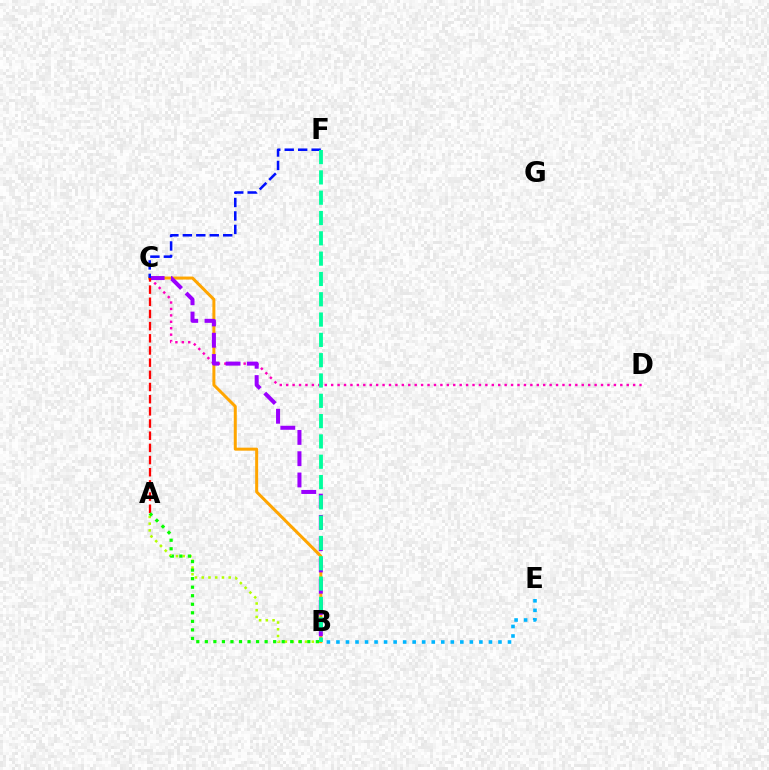{('A', 'B'): [{'color': '#b3ff00', 'line_style': 'dotted', 'thickness': 1.83}, {'color': '#08ff00', 'line_style': 'dotted', 'thickness': 2.32}], ('B', 'C'): [{'color': '#ffa500', 'line_style': 'solid', 'thickness': 2.16}, {'color': '#9b00ff', 'line_style': 'dashed', 'thickness': 2.89}], ('C', 'D'): [{'color': '#ff00bd', 'line_style': 'dotted', 'thickness': 1.75}], ('C', 'F'): [{'color': '#0010ff', 'line_style': 'dashed', 'thickness': 1.83}], ('A', 'C'): [{'color': '#ff0000', 'line_style': 'dashed', 'thickness': 1.65}], ('B', 'F'): [{'color': '#00ff9d', 'line_style': 'dashed', 'thickness': 2.76}], ('B', 'E'): [{'color': '#00b5ff', 'line_style': 'dotted', 'thickness': 2.59}]}